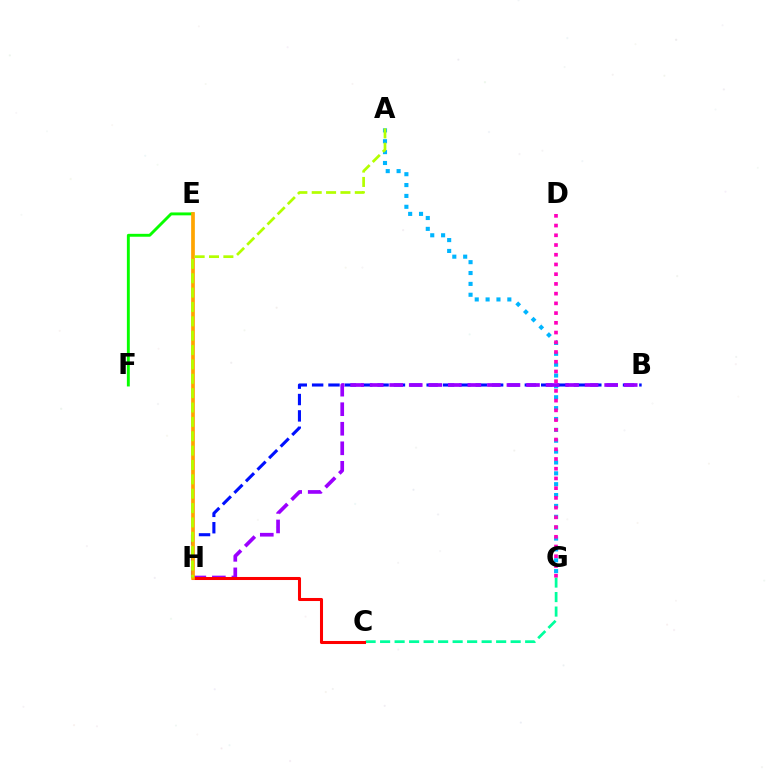{('A', 'G'): [{'color': '#00b5ff', 'line_style': 'dotted', 'thickness': 2.95}], ('B', 'H'): [{'color': '#0010ff', 'line_style': 'dashed', 'thickness': 2.22}, {'color': '#9b00ff', 'line_style': 'dashed', 'thickness': 2.65}], ('C', 'G'): [{'color': '#00ff9d', 'line_style': 'dashed', 'thickness': 1.97}], ('E', 'F'): [{'color': '#08ff00', 'line_style': 'solid', 'thickness': 2.09}], ('D', 'G'): [{'color': '#ff00bd', 'line_style': 'dotted', 'thickness': 2.64}], ('C', 'H'): [{'color': '#ff0000', 'line_style': 'solid', 'thickness': 2.2}], ('E', 'H'): [{'color': '#ffa500', 'line_style': 'solid', 'thickness': 2.67}], ('A', 'H'): [{'color': '#b3ff00', 'line_style': 'dashed', 'thickness': 1.95}]}